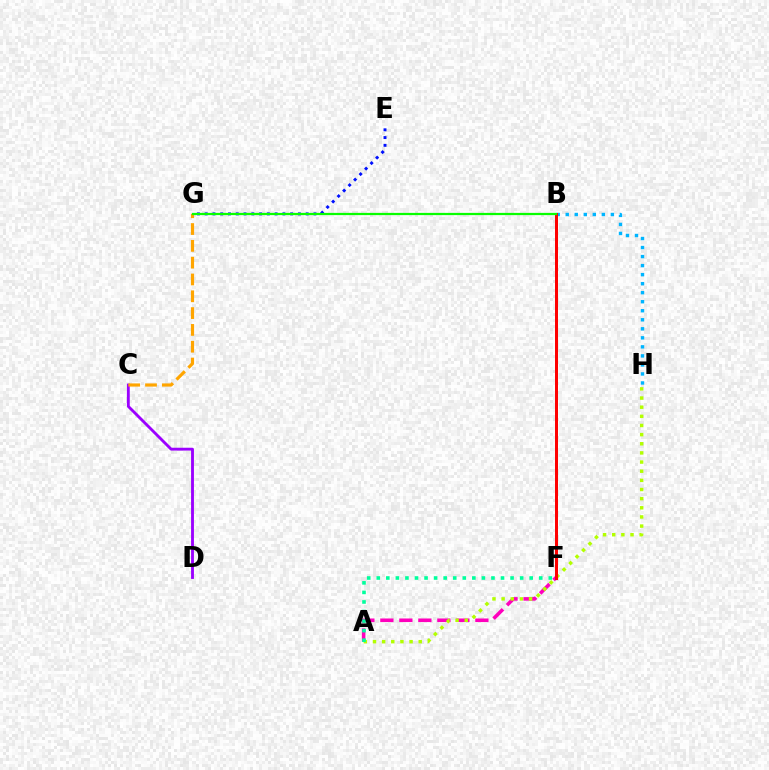{('A', 'F'): [{'color': '#ff00bd', 'line_style': 'dashed', 'thickness': 2.58}, {'color': '#00ff9d', 'line_style': 'dotted', 'thickness': 2.6}], ('B', 'H'): [{'color': '#00b5ff', 'line_style': 'dotted', 'thickness': 2.45}], ('C', 'D'): [{'color': '#9b00ff', 'line_style': 'solid', 'thickness': 2.05}], ('A', 'H'): [{'color': '#b3ff00', 'line_style': 'dotted', 'thickness': 2.49}], ('C', 'G'): [{'color': '#ffa500', 'line_style': 'dashed', 'thickness': 2.28}], ('B', 'F'): [{'color': '#ff0000', 'line_style': 'solid', 'thickness': 2.15}], ('E', 'G'): [{'color': '#0010ff', 'line_style': 'dotted', 'thickness': 2.11}], ('B', 'G'): [{'color': '#08ff00', 'line_style': 'solid', 'thickness': 1.61}]}